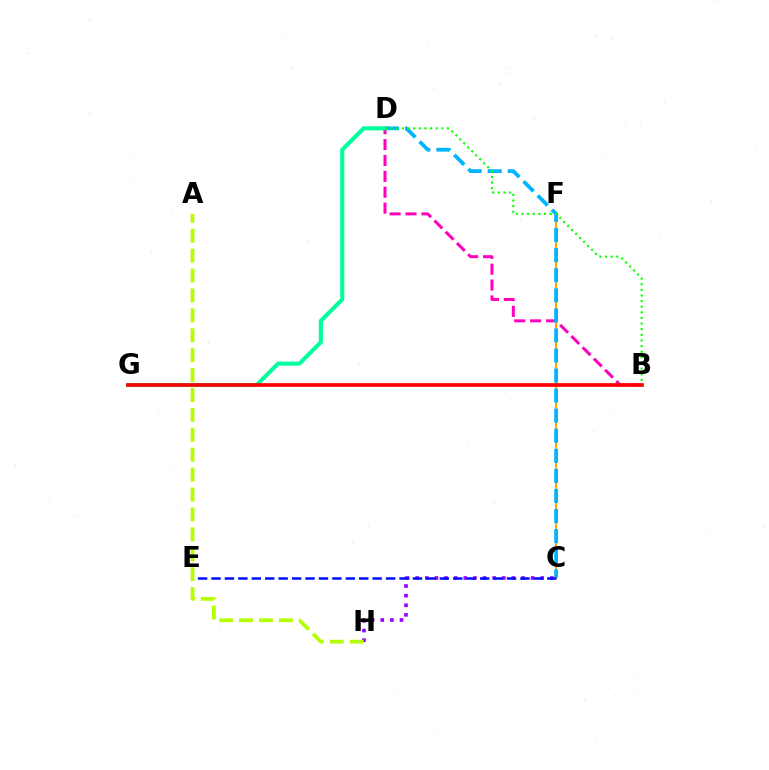{('C', 'F'): [{'color': '#ffa500', 'line_style': 'solid', 'thickness': 1.52}], ('C', 'H'): [{'color': '#9b00ff', 'line_style': 'dotted', 'thickness': 2.61}], ('B', 'D'): [{'color': '#ff00bd', 'line_style': 'dashed', 'thickness': 2.16}, {'color': '#08ff00', 'line_style': 'dotted', 'thickness': 1.53}], ('D', 'G'): [{'color': '#00ff9d', 'line_style': 'solid', 'thickness': 2.93}], ('C', 'D'): [{'color': '#00b5ff', 'line_style': 'dashed', 'thickness': 2.73}], ('C', 'E'): [{'color': '#0010ff', 'line_style': 'dashed', 'thickness': 1.82}], ('A', 'H'): [{'color': '#b3ff00', 'line_style': 'dashed', 'thickness': 2.71}], ('B', 'G'): [{'color': '#ff0000', 'line_style': 'solid', 'thickness': 2.65}]}